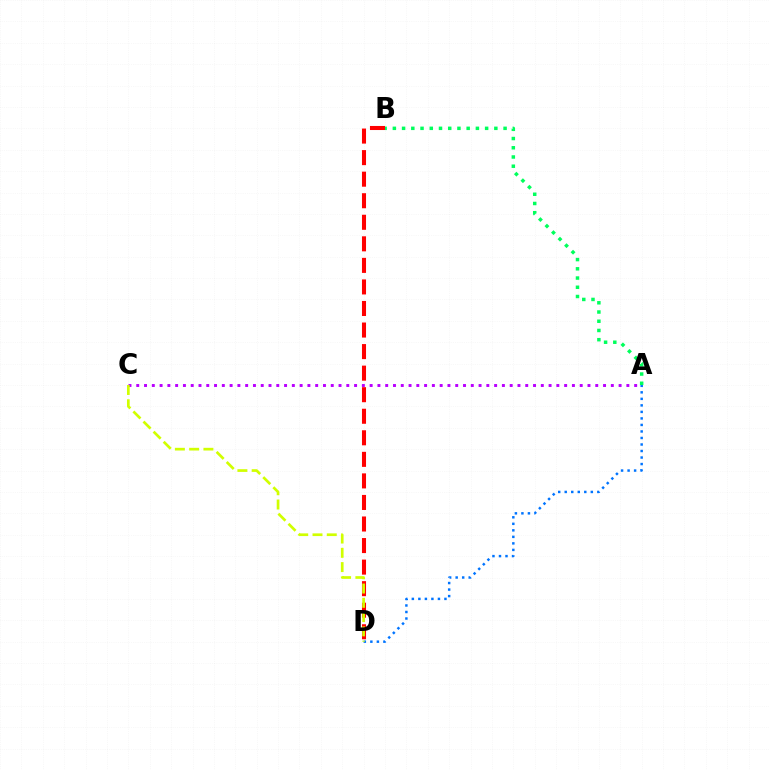{('A', 'C'): [{'color': '#b900ff', 'line_style': 'dotted', 'thickness': 2.11}], ('A', 'B'): [{'color': '#00ff5c', 'line_style': 'dotted', 'thickness': 2.51}], ('A', 'D'): [{'color': '#0074ff', 'line_style': 'dotted', 'thickness': 1.77}], ('B', 'D'): [{'color': '#ff0000', 'line_style': 'dashed', 'thickness': 2.93}], ('C', 'D'): [{'color': '#d1ff00', 'line_style': 'dashed', 'thickness': 1.94}]}